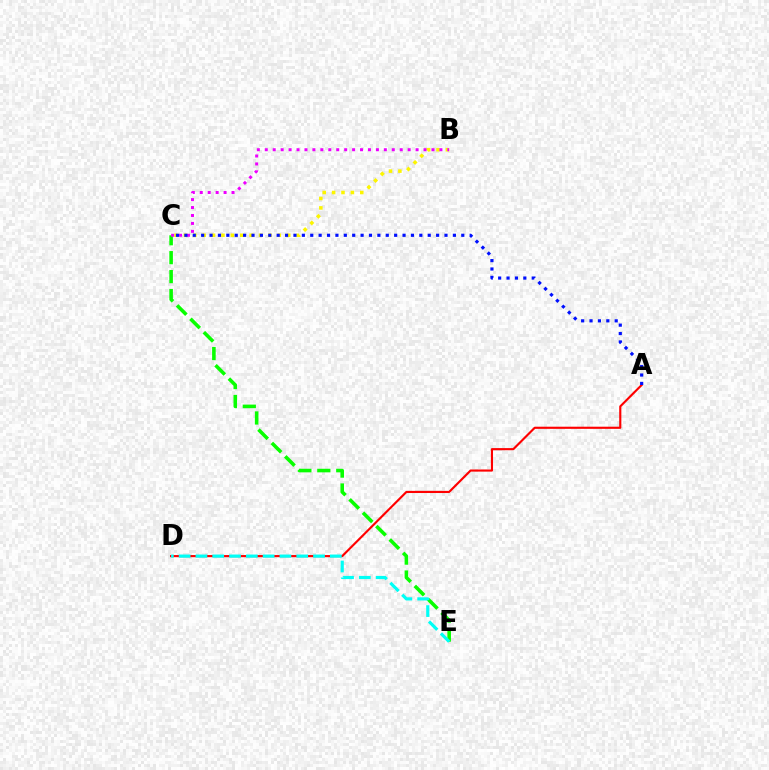{('A', 'D'): [{'color': '#ff0000', 'line_style': 'solid', 'thickness': 1.54}], ('B', 'C'): [{'color': '#fcf500', 'line_style': 'dotted', 'thickness': 2.55}, {'color': '#ee00ff', 'line_style': 'dotted', 'thickness': 2.16}], ('C', 'E'): [{'color': '#08ff00', 'line_style': 'dashed', 'thickness': 2.57}], ('A', 'C'): [{'color': '#0010ff', 'line_style': 'dotted', 'thickness': 2.28}], ('D', 'E'): [{'color': '#00fff6', 'line_style': 'dashed', 'thickness': 2.28}]}